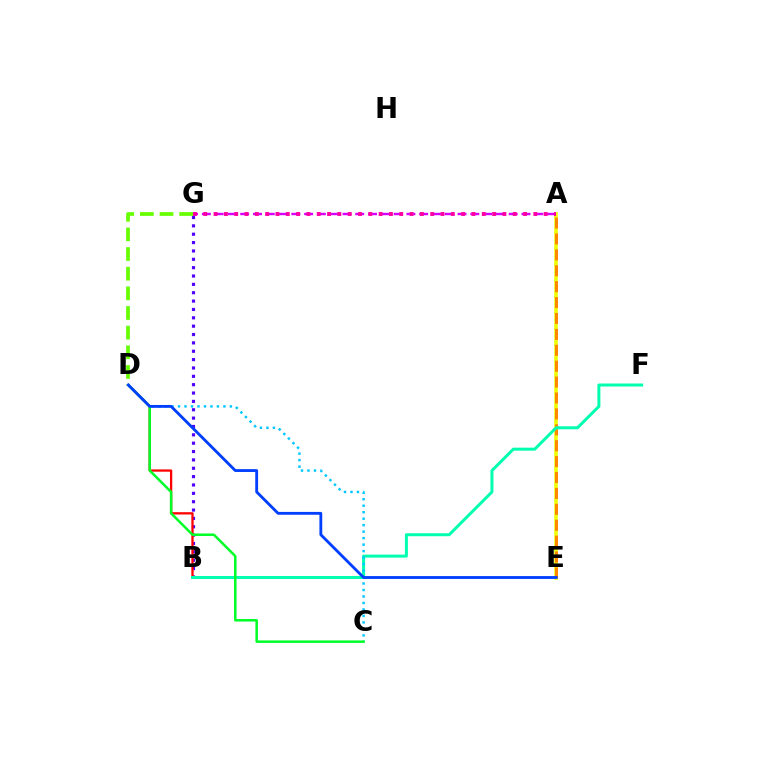{('B', 'G'): [{'color': '#4f00ff', 'line_style': 'dotted', 'thickness': 2.27}], ('B', 'D'): [{'color': '#ff0000', 'line_style': 'solid', 'thickness': 1.65}], ('A', 'E'): [{'color': '#eeff00', 'line_style': 'solid', 'thickness': 2.56}, {'color': '#ff8800', 'line_style': 'dashed', 'thickness': 2.16}], ('A', 'G'): [{'color': '#d600ff', 'line_style': 'dashed', 'thickness': 1.74}, {'color': '#ff00a0', 'line_style': 'dotted', 'thickness': 2.8}], ('B', 'F'): [{'color': '#00ffaf', 'line_style': 'solid', 'thickness': 2.15}], ('C', 'D'): [{'color': '#00c7ff', 'line_style': 'dotted', 'thickness': 1.76}, {'color': '#00ff27', 'line_style': 'solid', 'thickness': 1.81}], ('D', 'G'): [{'color': '#66ff00', 'line_style': 'dashed', 'thickness': 2.67}], ('D', 'E'): [{'color': '#003fff', 'line_style': 'solid', 'thickness': 2.04}]}